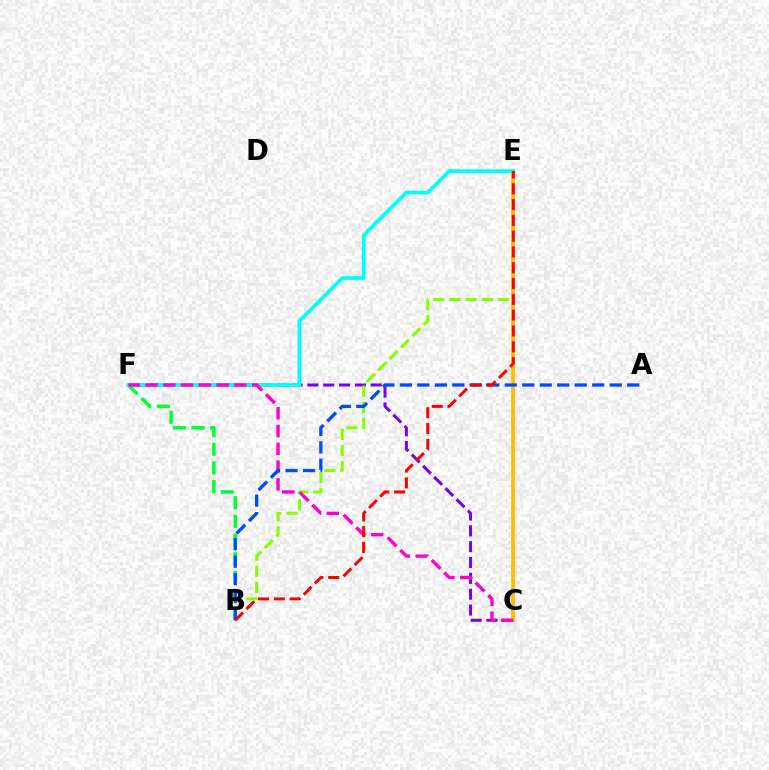{('C', 'F'): [{'color': '#7200ff', 'line_style': 'dashed', 'thickness': 2.15}, {'color': '#ff00cf', 'line_style': 'dashed', 'thickness': 2.42}], ('B', 'F'): [{'color': '#00ff39', 'line_style': 'dashed', 'thickness': 2.54}], ('B', 'E'): [{'color': '#84ff00', 'line_style': 'dashed', 'thickness': 2.19}, {'color': '#ff0000', 'line_style': 'dashed', 'thickness': 2.15}], ('C', 'E'): [{'color': '#ffbd00', 'line_style': 'solid', 'thickness': 2.68}], ('E', 'F'): [{'color': '#00fff6', 'line_style': 'solid', 'thickness': 2.65}], ('A', 'B'): [{'color': '#004bff', 'line_style': 'dashed', 'thickness': 2.38}]}